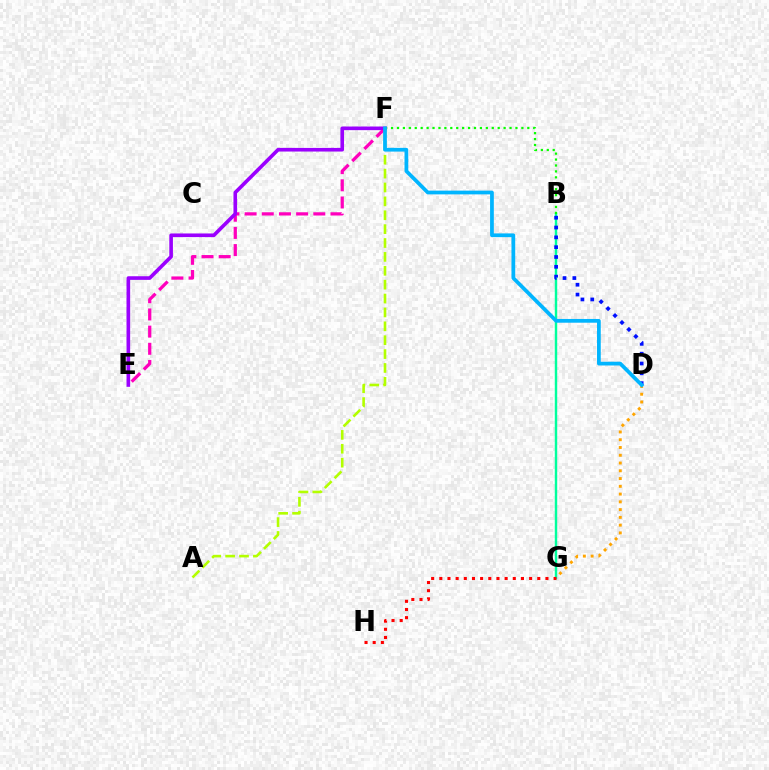{('E', 'F'): [{'color': '#ff00bd', 'line_style': 'dashed', 'thickness': 2.33}, {'color': '#9b00ff', 'line_style': 'solid', 'thickness': 2.61}], ('B', 'G'): [{'color': '#00ff9d', 'line_style': 'solid', 'thickness': 1.75}], ('B', 'F'): [{'color': '#08ff00', 'line_style': 'dotted', 'thickness': 1.61}], ('G', 'H'): [{'color': '#ff0000', 'line_style': 'dotted', 'thickness': 2.22}], ('D', 'G'): [{'color': '#ffa500', 'line_style': 'dotted', 'thickness': 2.11}], ('A', 'F'): [{'color': '#b3ff00', 'line_style': 'dashed', 'thickness': 1.89}], ('B', 'D'): [{'color': '#0010ff', 'line_style': 'dotted', 'thickness': 2.67}], ('D', 'F'): [{'color': '#00b5ff', 'line_style': 'solid', 'thickness': 2.7}]}